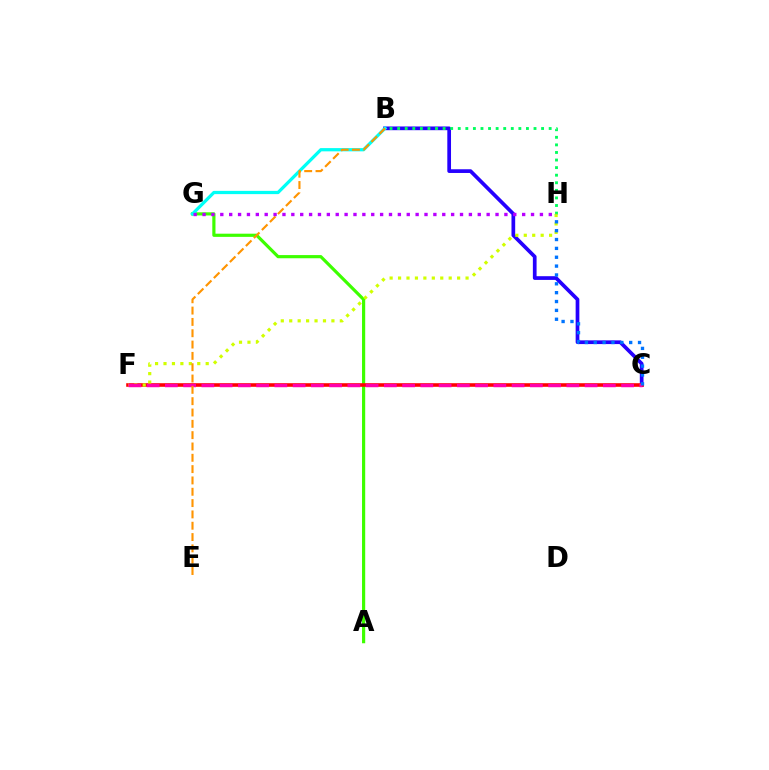{('B', 'C'): [{'color': '#2500ff', 'line_style': 'solid', 'thickness': 2.67}], ('A', 'G'): [{'color': '#3dff00', 'line_style': 'solid', 'thickness': 2.29}], ('B', 'H'): [{'color': '#00ff5c', 'line_style': 'dotted', 'thickness': 2.06}], ('C', 'F'): [{'color': '#ff0000', 'line_style': 'solid', 'thickness': 2.58}, {'color': '#ff00ac', 'line_style': 'dashed', 'thickness': 2.48}], ('F', 'H'): [{'color': '#d1ff00', 'line_style': 'dotted', 'thickness': 2.29}], ('B', 'G'): [{'color': '#00fff6', 'line_style': 'solid', 'thickness': 2.33}], ('B', 'E'): [{'color': '#ff9400', 'line_style': 'dashed', 'thickness': 1.54}], ('G', 'H'): [{'color': '#b900ff', 'line_style': 'dotted', 'thickness': 2.41}], ('C', 'H'): [{'color': '#0074ff', 'line_style': 'dotted', 'thickness': 2.41}]}